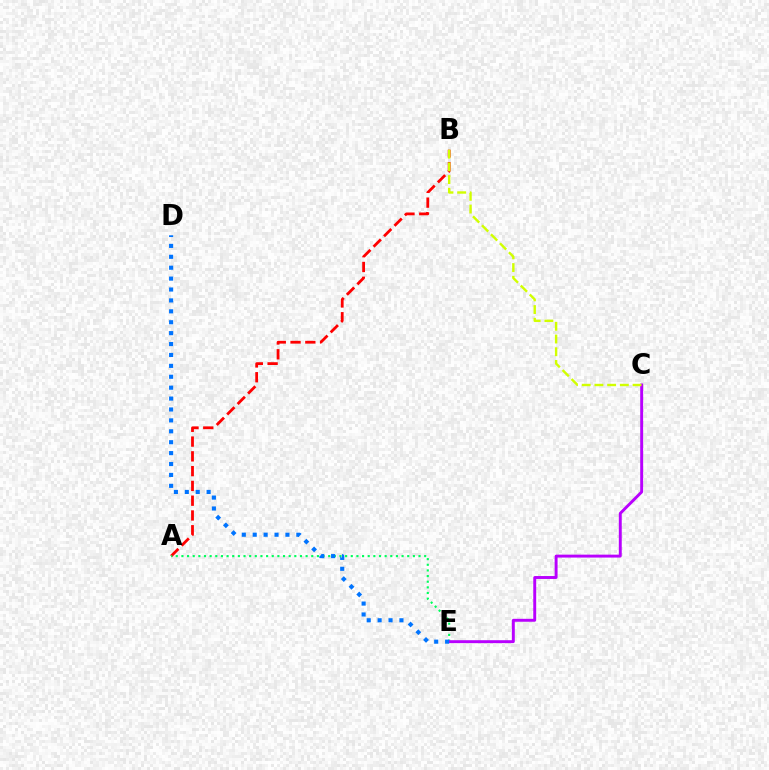{('A', 'B'): [{'color': '#ff0000', 'line_style': 'dashed', 'thickness': 2.01}], ('A', 'E'): [{'color': '#00ff5c', 'line_style': 'dotted', 'thickness': 1.53}], ('C', 'E'): [{'color': '#b900ff', 'line_style': 'solid', 'thickness': 2.1}], ('D', 'E'): [{'color': '#0074ff', 'line_style': 'dotted', 'thickness': 2.96}], ('B', 'C'): [{'color': '#d1ff00', 'line_style': 'dashed', 'thickness': 1.73}]}